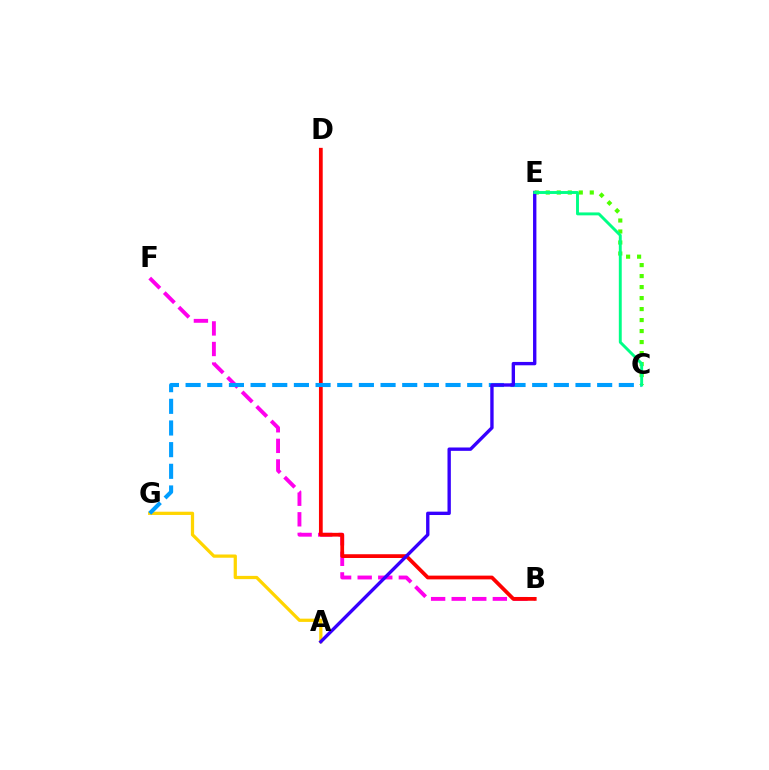{('C', 'E'): [{'color': '#4fff00', 'line_style': 'dotted', 'thickness': 2.99}, {'color': '#00ff86', 'line_style': 'solid', 'thickness': 2.1}], ('A', 'G'): [{'color': '#ffd500', 'line_style': 'solid', 'thickness': 2.34}], ('B', 'F'): [{'color': '#ff00ed', 'line_style': 'dashed', 'thickness': 2.79}], ('B', 'D'): [{'color': '#ff0000', 'line_style': 'solid', 'thickness': 2.7}], ('C', 'G'): [{'color': '#009eff', 'line_style': 'dashed', 'thickness': 2.94}], ('A', 'E'): [{'color': '#3700ff', 'line_style': 'solid', 'thickness': 2.42}]}